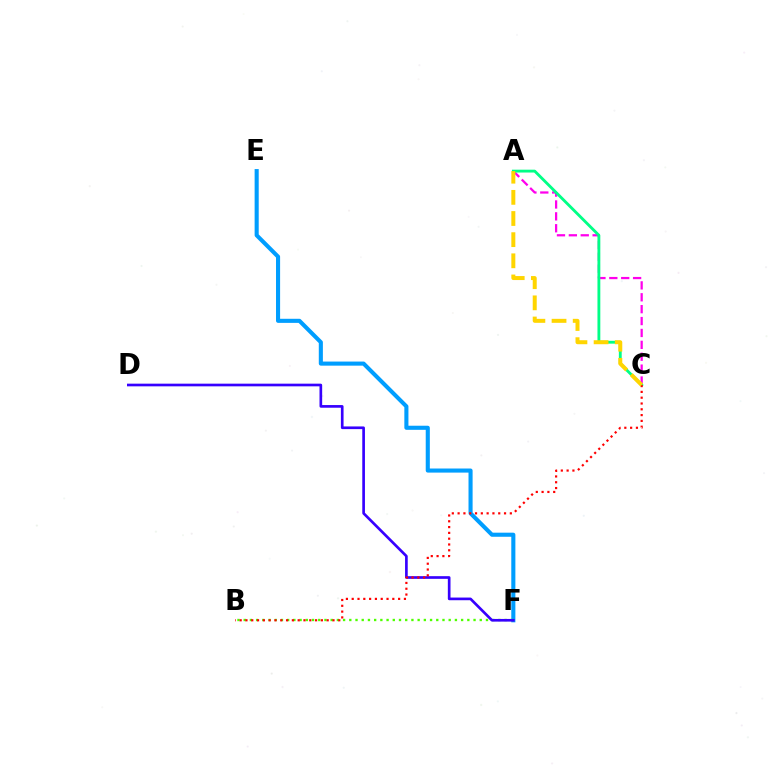{('E', 'F'): [{'color': '#009eff', 'line_style': 'solid', 'thickness': 2.95}], ('A', 'C'): [{'color': '#ff00ed', 'line_style': 'dashed', 'thickness': 1.62}, {'color': '#00ff86', 'line_style': 'solid', 'thickness': 2.05}, {'color': '#ffd500', 'line_style': 'dashed', 'thickness': 2.87}], ('B', 'F'): [{'color': '#4fff00', 'line_style': 'dotted', 'thickness': 1.69}], ('D', 'F'): [{'color': '#3700ff', 'line_style': 'solid', 'thickness': 1.92}], ('B', 'C'): [{'color': '#ff0000', 'line_style': 'dotted', 'thickness': 1.58}]}